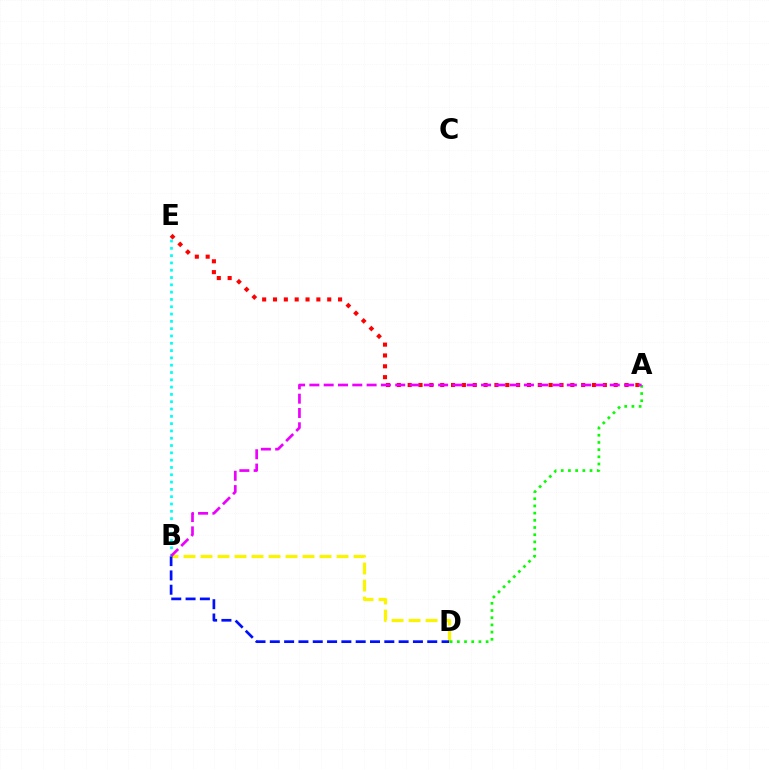{('A', 'E'): [{'color': '#ff0000', 'line_style': 'dotted', 'thickness': 2.95}], ('B', 'D'): [{'color': '#fcf500', 'line_style': 'dashed', 'thickness': 2.31}, {'color': '#0010ff', 'line_style': 'dashed', 'thickness': 1.94}], ('A', 'D'): [{'color': '#08ff00', 'line_style': 'dotted', 'thickness': 1.95}], ('B', 'E'): [{'color': '#00fff6', 'line_style': 'dotted', 'thickness': 1.98}], ('A', 'B'): [{'color': '#ee00ff', 'line_style': 'dashed', 'thickness': 1.94}]}